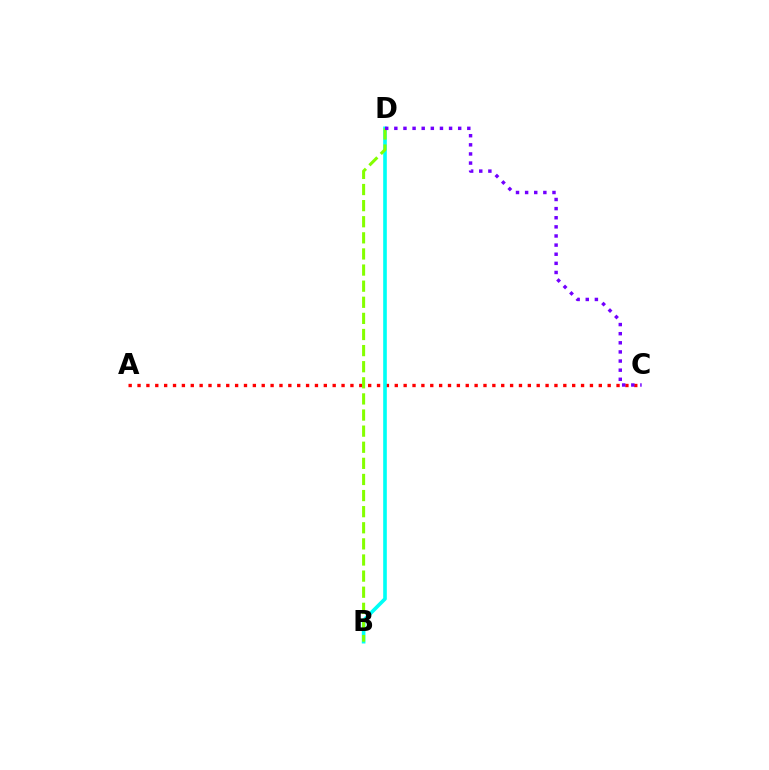{('A', 'C'): [{'color': '#ff0000', 'line_style': 'dotted', 'thickness': 2.41}], ('B', 'D'): [{'color': '#00fff6', 'line_style': 'solid', 'thickness': 2.61}, {'color': '#84ff00', 'line_style': 'dashed', 'thickness': 2.19}], ('C', 'D'): [{'color': '#7200ff', 'line_style': 'dotted', 'thickness': 2.48}]}